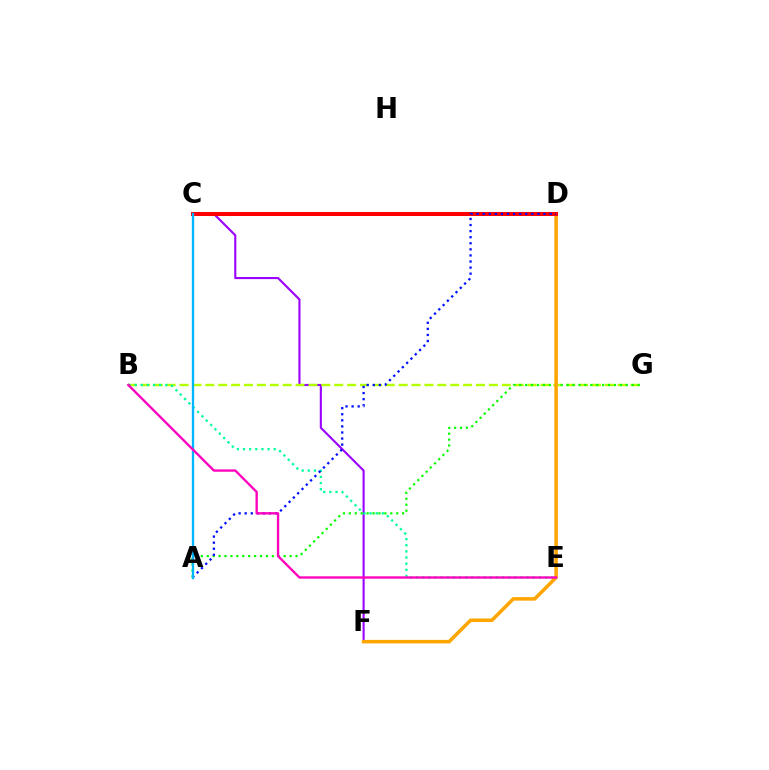{('C', 'F'): [{'color': '#9b00ff', 'line_style': 'solid', 'thickness': 1.52}], ('B', 'G'): [{'color': '#b3ff00', 'line_style': 'dashed', 'thickness': 1.75}], ('A', 'G'): [{'color': '#08ff00', 'line_style': 'dotted', 'thickness': 1.61}], ('B', 'E'): [{'color': '#00ff9d', 'line_style': 'dotted', 'thickness': 1.67}, {'color': '#ff00bd', 'line_style': 'solid', 'thickness': 1.69}], ('D', 'F'): [{'color': '#ffa500', 'line_style': 'solid', 'thickness': 2.54}], ('C', 'D'): [{'color': '#ff0000', 'line_style': 'solid', 'thickness': 2.89}], ('A', 'D'): [{'color': '#0010ff', 'line_style': 'dotted', 'thickness': 1.65}], ('A', 'C'): [{'color': '#00b5ff', 'line_style': 'solid', 'thickness': 1.67}]}